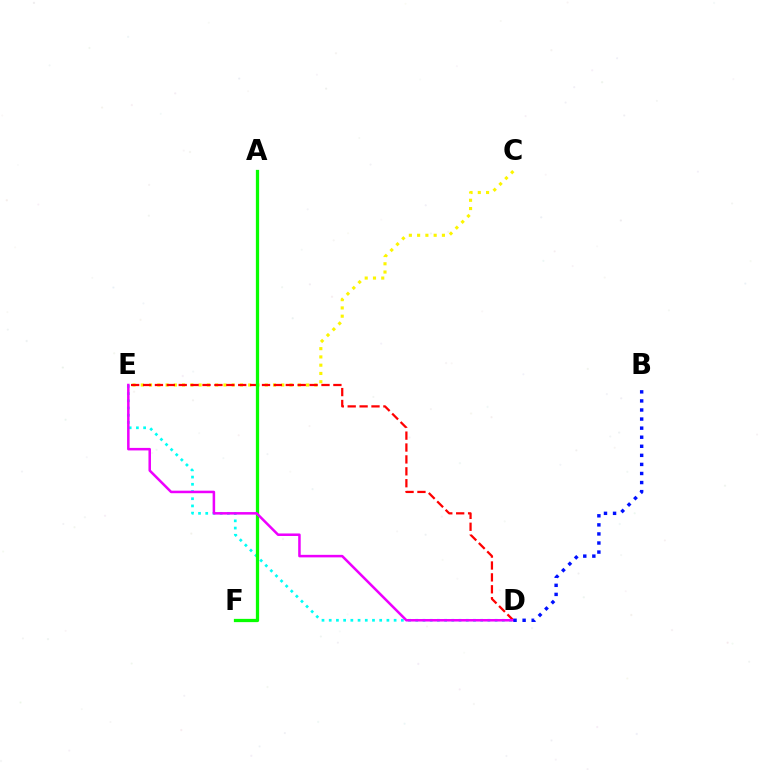{('D', 'E'): [{'color': '#00fff6', 'line_style': 'dotted', 'thickness': 1.96}, {'color': '#ff0000', 'line_style': 'dashed', 'thickness': 1.62}, {'color': '#ee00ff', 'line_style': 'solid', 'thickness': 1.82}], ('C', 'E'): [{'color': '#fcf500', 'line_style': 'dotted', 'thickness': 2.25}], ('A', 'F'): [{'color': '#08ff00', 'line_style': 'solid', 'thickness': 2.35}], ('B', 'D'): [{'color': '#0010ff', 'line_style': 'dotted', 'thickness': 2.46}]}